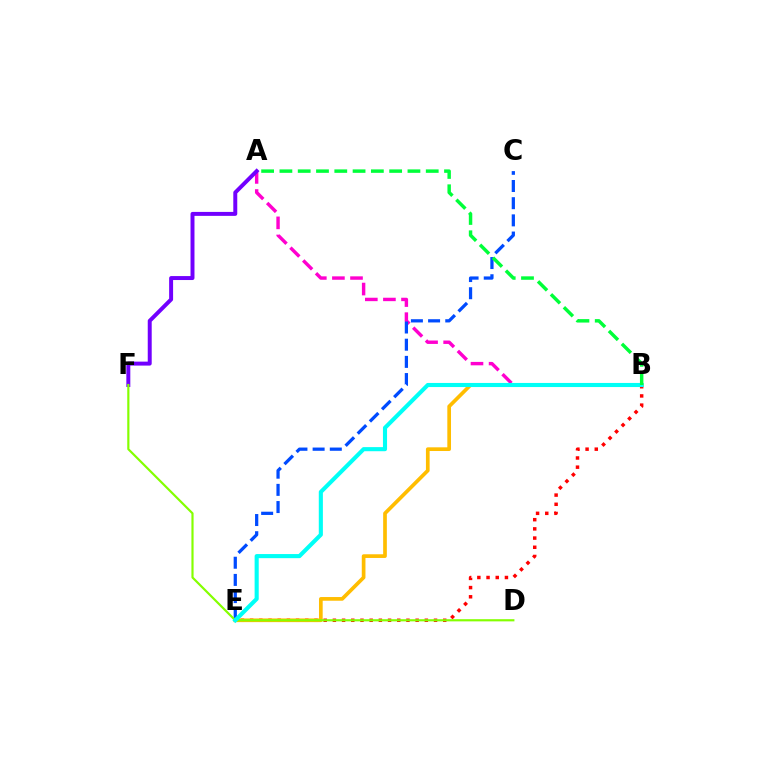{('A', 'B'): [{'color': '#ff00cf', 'line_style': 'dashed', 'thickness': 2.46}, {'color': '#00ff39', 'line_style': 'dashed', 'thickness': 2.48}], ('B', 'E'): [{'color': '#ff0000', 'line_style': 'dotted', 'thickness': 2.5}, {'color': '#ffbd00', 'line_style': 'solid', 'thickness': 2.66}, {'color': '#00fff6', 'line_style': 'solid', 'thickness': 2.95}], ('A', 'F'): [{'color': '#7200ff', 'line_style': 'solid', 'thickness': 2.85}], ('C', 'E'): [{'color': '#004bff', 'line_style': 'dashed', 'thickness': 2.33}], ('D', 'F'): [{'color': '#84ff00', 'line_style': 'solid', 'thickness': 1.57}]}